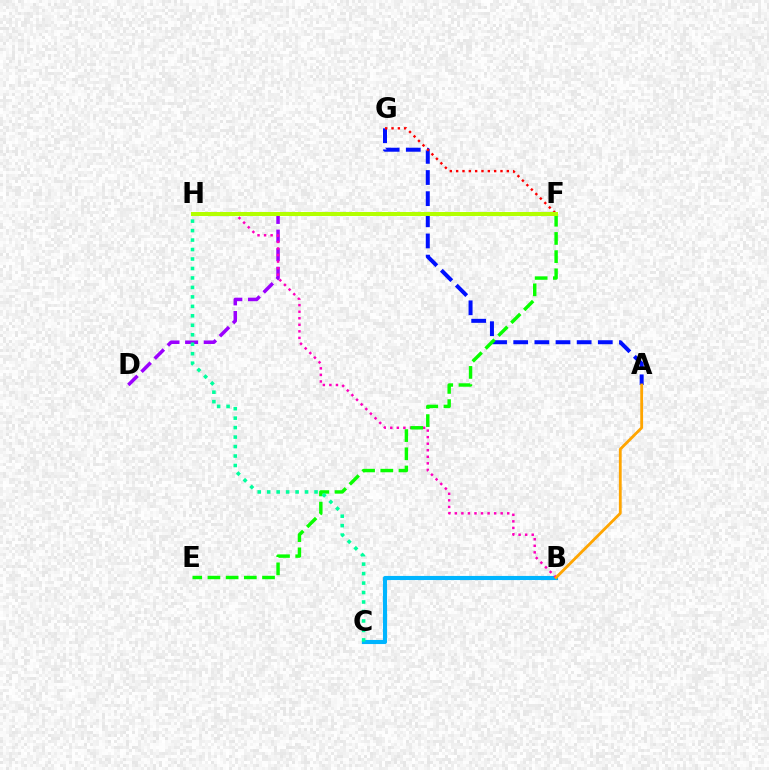{('B', 'C'): [{'color': '#00b5ff', 'line_style': 'solid', 'thickness': 2.96}], ('A', 'G'): [{'color': '#0010ff', 'line_style': 'dashed', 'thickness': 2.87}], ('D', 'F'): [{'color': '#9b00ff', 'line_style': 'dashed', 'thickness': 2.53}], ('B', 'H'): [{'color': '#ff00bd', 'line_style': 'dotted', 'thickness': 1.78}], ('F', 'G'): [{'color': '#ff0000', 'line_style': 'dotted', 'thickness': 1.72}], ('A', 'B'): [{'color': '#ffa500', 'line_style': 'solid', 'thickness': 2.03}], ('E', 'F'): [{'color': '#08ff00', 'line_style': 'dashed', 'thickness': 2.47}], ('F', 'H'): [{'color': '#b3ff00', 'line_style': 'solid', 'thickness': 2.89}], ('C', 'H'): [{'color': '#00ff9d', 'line_style': 'dotted', 'thickness': 2.57}]}